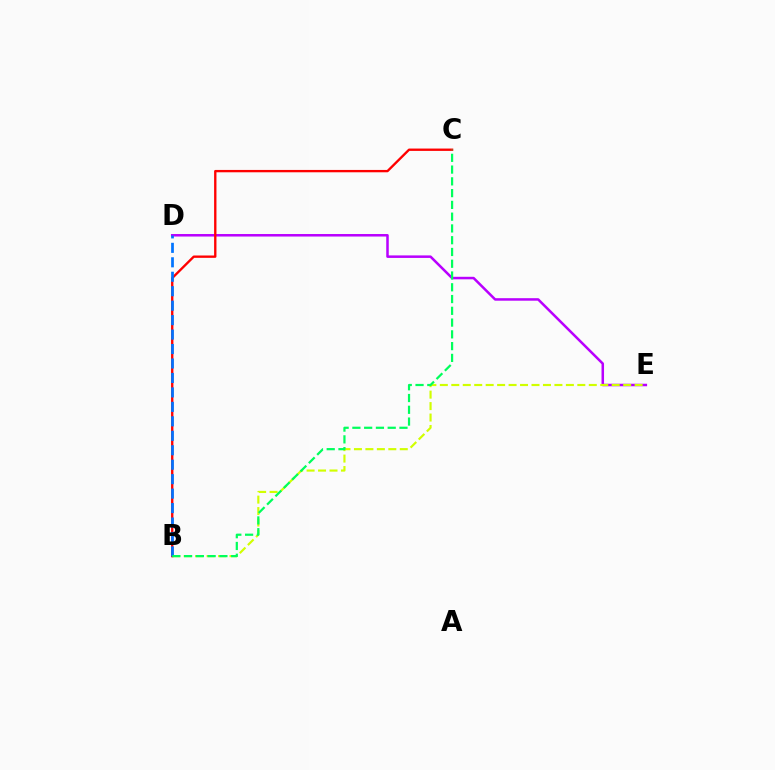{('D', 'E'): [{'color': '#b900ff', 'line_style': 'solid', 'thickness': 1.81}], ('B', 'E'): [{'color': '#d1ff00', 'line_style': 'dashed', 'thickness': 1.56}], ('B', 'C'): [{'color': '#ff0000', 'line_style': 'solid', 'thickness': 1.69}, {'color': '#00ff5c', 'line_style': 'dashed', 'thickness': 1.6}], ('B', 'D'): [{'color': '#0074ff', 'line_style': 'dashed', 'thickness': 1.96}]}